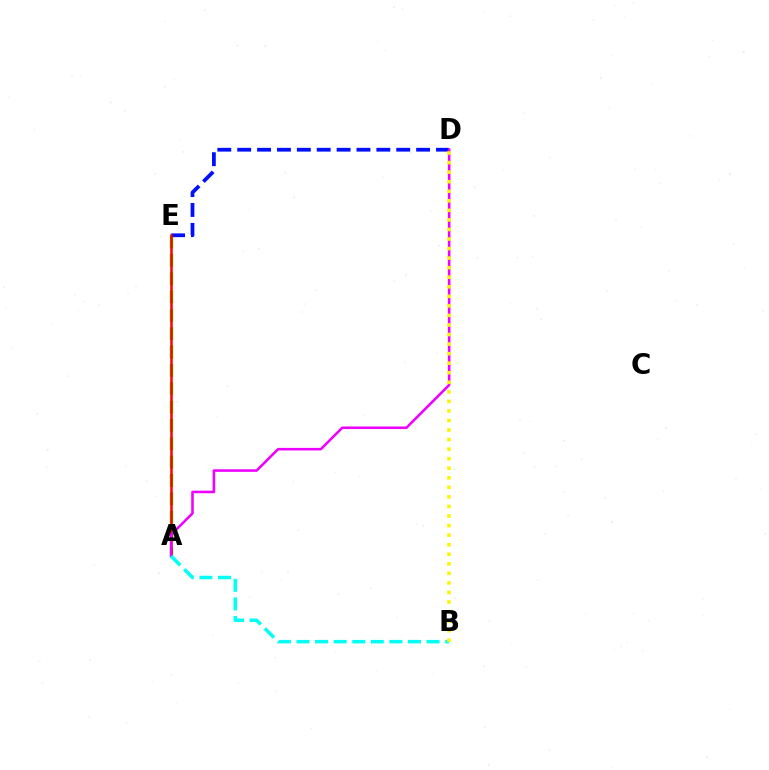{('A', 'E'): [{'color': '#08ff00', 'line_style': 'dashed', 'thickness': 2.49}, {'color': '#ff0000', 'line_style': 'solid', 'thickness': 1.81}], ('D', 'E'): [{'color': '#0010ff', 'line_style': 'dashed', 'thickness': 2.7}], ('A', 'D'): [{'color': '#ee00ff', 'line_style': 'solid', 'thickness': 1.84}], ('A', 'B'): [{'color': '#00fff6', 'line_style': 'dashed', 'thickness': 2.53}], ('B', 'D'): [{'color': '#fcf500', 'line_style': 'dotted', 'thickness': 2.6}]}